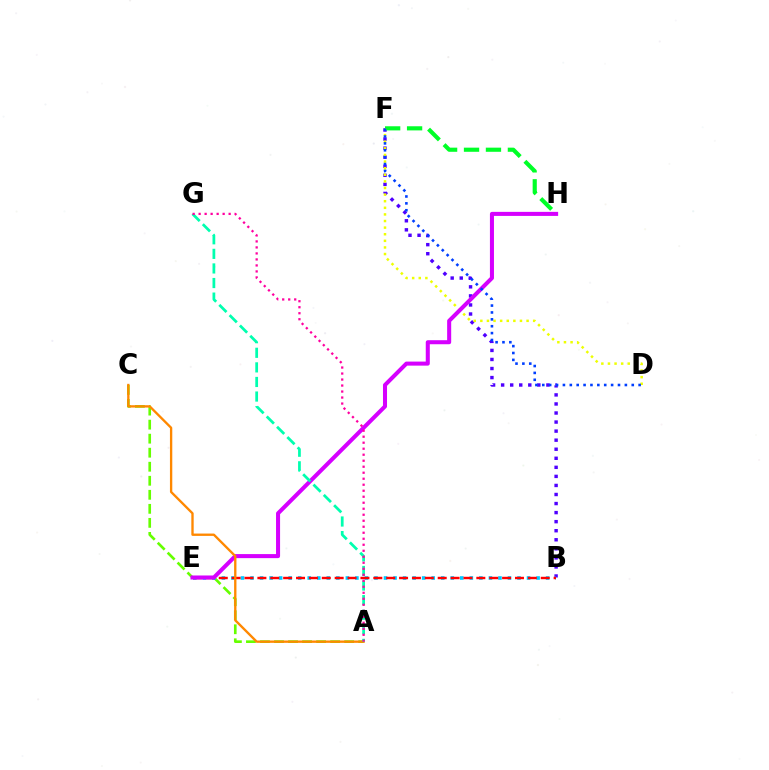{('A', 'C'): [{'color': '#66ff00', 'line_style': 'dashed', 'thickness': 1.91}, {'color': '#ff8800', 'line_style': 'solid', 'thickness': 1.68}], ('B', 'F'): [{'color': '#4f00ff', 'line_style': 'dotted', 'thickness': 2.46}], ('B', 'E'): [{'color': '#00c7ff', 'line_style': 'dotted', 'thickness': 2.59}, {'color': '#ff0000', 'line_style': 'dashed', 'thickness': 1.75}], ('F', 'H'): [{'color': '#00ff27', 'line_style': 'dashed', 'thickness': 2.98}], ('D', 'F'): [{'color': '#eeff00', 'line_style': 'dotted', 'thickness': 1.79}, {'color': '#003fff', 'line_style': 'dotted', 'thickness': 1.87}], ('E', 'H'): [{'color': '#d600ff', 'line_style': 'solid', 'thickness': 2.91}], ('A', 'G'): [{'color': '#00ffaf', 'line_style': 'dashed', 'thickness': 1.98}, {'color': '#ff00a0', 'line_style': 'dotted', 'thickness': 1.63}]}